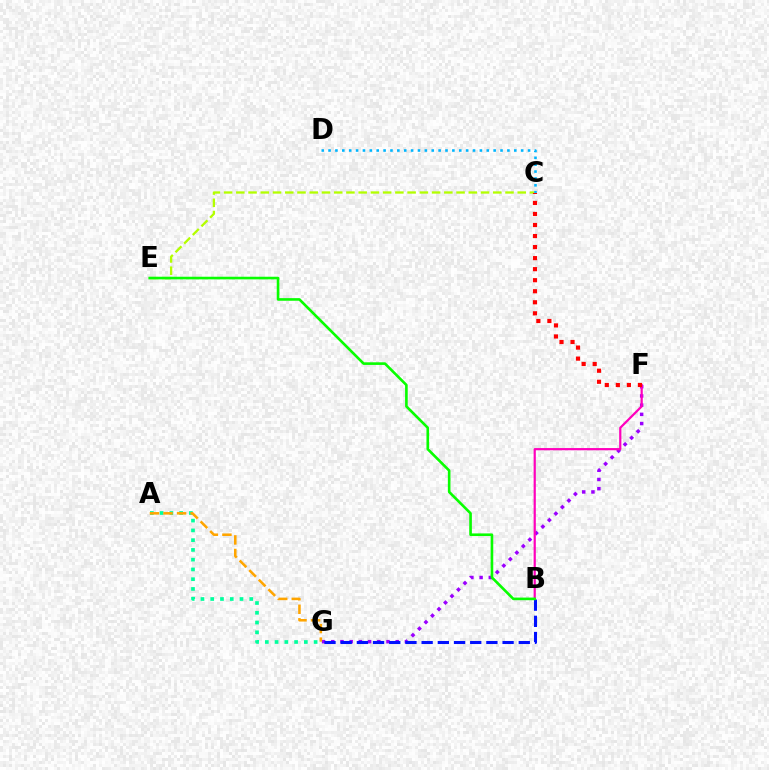{('F', 'G'): [{'color': '#9b00ff', 'line_style': 'dotted', 'thickness': 2.5}], ('C', 'E'): [{'color': '#b3ff00', 'line_style': 'dashed', 'thickness': 1.66}], ('C', 'D'): [{'color': '#00b5ff', 'line_style': 'dotted', 'thickness': 1.87}], ('B', 'G'): [{'color': '#0010ff', 'line_style': 'dashed', 'thickness': 2.2}], ('B', 'F'): [{'color': '#ff00bd', 'line_style': 'solid', 'thickness': 1.59}], ('C', 'F'): [{'color': '#ff0000', 'line_style': 'dotted', 'thickness': 3.0}], ('A', 'G'): [{'color': '#00ff9d', 'line_style': 'dotted', 'thickness': 2.65}, {'color': '#ffa500', 'line_style': 'dashed', 'thickness': 1.84}], ('B', 'E'): [{'color': '#08ff00', 'line_style': 'solid', 'thickness': 1.89}]}